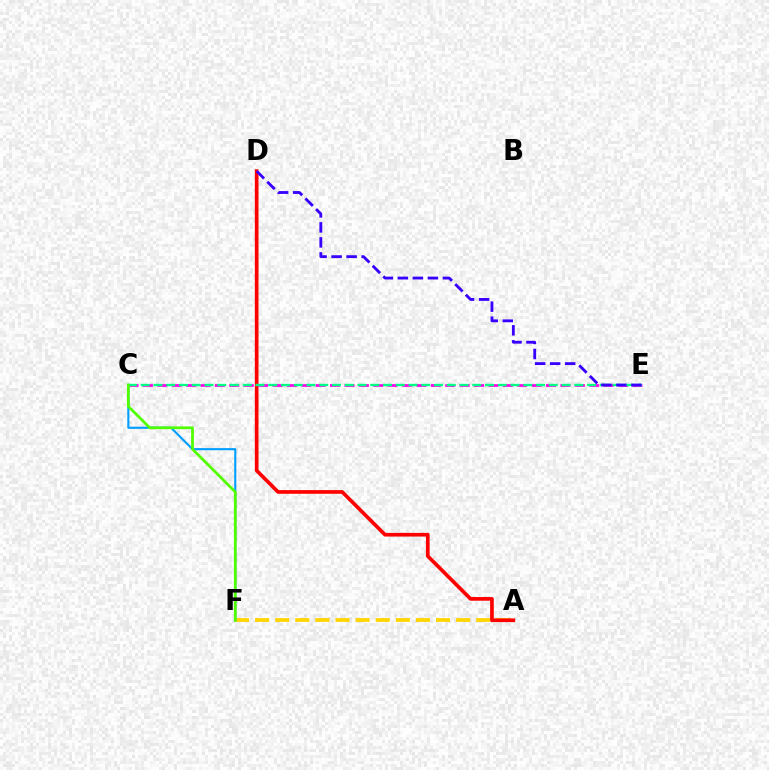{('A', 'F'): [{'color': '#ffd500', 'line_style': 'dashed', 'thickness': 2.73}], ('C', 'F'): [{'color': '#009eff', 'line_style': 'solid', 'thickness': 1.51}, {'color': '#4fff00', 'line_style': 'solid', 'thickness': 1.98}], ('A', 'D'): [{'color': '#ff0000', 'line_style': 'solid', 'thickness': 2.65}], ('C', 'E'): [{'color': '#ff00ed', 'line_style': 'dashed', 'thickness': 1.96}, {'color': '#00ff86', 'line_style': 'dashed', 'thickness': 1.73}], ('D', 'E'): [{'color': '#3700ff', 'line_style': 'dashed', 'thickness': 2.04}]}